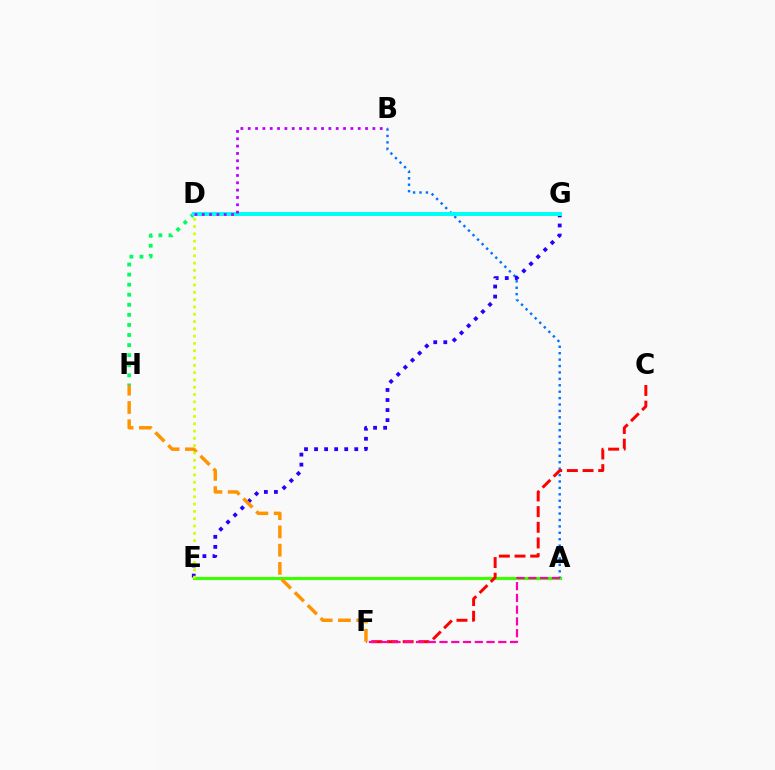{('D', 'H'): [{'color': '#00ff5c', 'line_style': 'dotted', 'thickness': 2.74}], ('A', 'E'): [{'color': '#3dff00', 'line_style': 'solid', 'thickness': 2.26}], ('A', 'B'): [{'color': '#0074ff', 'line_style': 'dotted', 'thickness': 1.74}], ('E', 'G'): [{'color': '#2500ff', 'line_style': 'dotted', 'thickness': 2.73}], ('C', 'F'): [{'color': '#ff0000', 'line_style': 'dashed', 'thickness': 2.13}], ('A', 'F'): [{'color': '#ff00ac', 'line_style': 'dashed', 'thickness': 1.6}], ('F', 'H'): [{'color': '#ff9400', 'line_style': 'dashed', 'thickness': 2.48}], ('D', 'G'): [{'color': '#00fff6', 'line_style': 'solid', 'thickness': 2.87}], ('B', 'D'): [{'color': '#b900ff', 'line_style': 'dotted', 'thickness': 1.99}], ('D', 'E'): [{'color': '#d1ff00', 'line_style': 'dotted', 'thickness': 1.98}]}